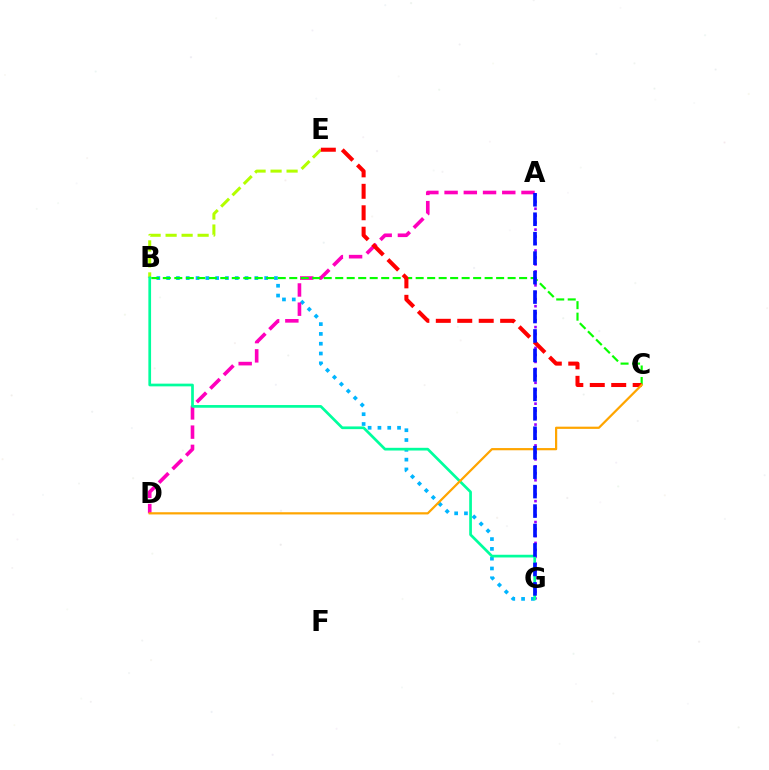{('B', 'E'): [{'color': '#b3ff00', 'line_style': 'dashed', 'thickness': 2.17}], ('A', 'G'): [{'color': '#9b00ff', 'line_style': 'dotted', 'thickness': 1.89}, {'color': '#0010ff', 'line_style': 'dashed', 'thickness': 2.64}], ('B', 'G'): [{'color': '#00b5ff', 'line_style': 'dotted', 'thickness': 2.66}, {'color': '#00ff9d', 'line_style': 'solid', 'thickness': 1.95}], ('A', 'D'): [{'color': '#ff00bd', 'line_style': 'dashed', 'thickness': 2.61}], ('B', 'C'): [{'color': '#08ff00', 'line_style': 'dashed', 'thickness': 1.56}], ('C', 'E'): [{'color': '#ff0000', 'line_style': 'dashed', 'thickness': 2.91}], ('C', 'D'): [{'color': '#ffa500', 'line_style': 'solid', 'thickness': 1.6}]}